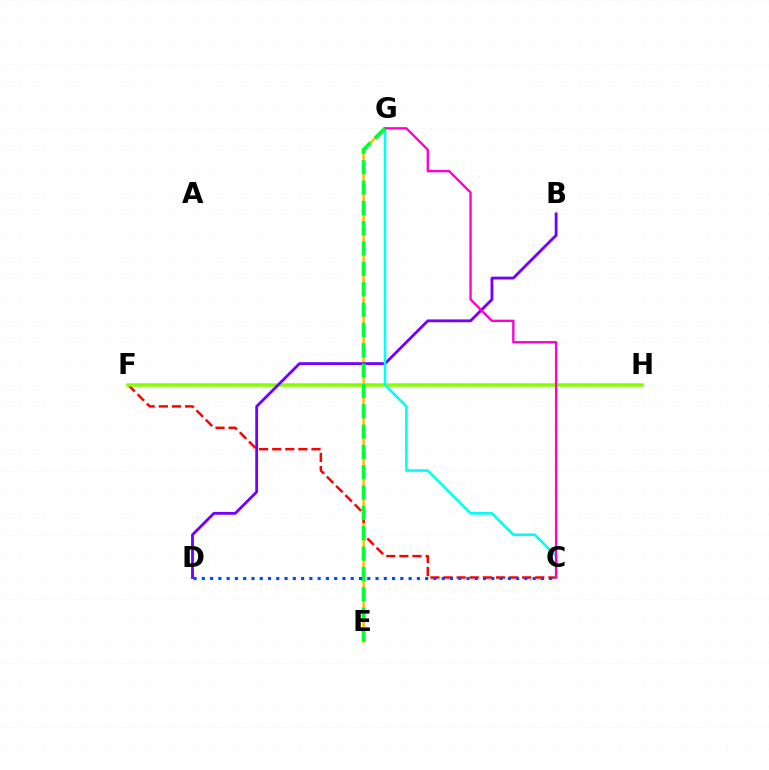{('E', 'G'): [{'color': '#ffbd00', 'line_style': 'solid', 'thickness': 1.79}, {'color': '#00ff39', 'line_style': 'dashed', 'thickness': 2.76}], ('C', 'F'): [{'color': '#ff0000', 'line_style': 'dashed', 'thickness': 1.78}], ('F', 'H'): [{'color': '#84ff00', 'line_style': 'solid', 'thickness': 2.52}], ('B', 'D'): [{'color': '#7200ff', 'line_style': 'solid', 'thickness': 2.03}], ('C', 'G'): [{'color': '#00fff6', 'line_style': 'solid', 'thickness': 1.89}, {'color': '#ff00cf', 'line_style': 'solid', 'thickness': 1.7}], ('C', 'D'): [{'color': '#004bff', 'line_style': 'dotted', 'thickness': 2.25}]}